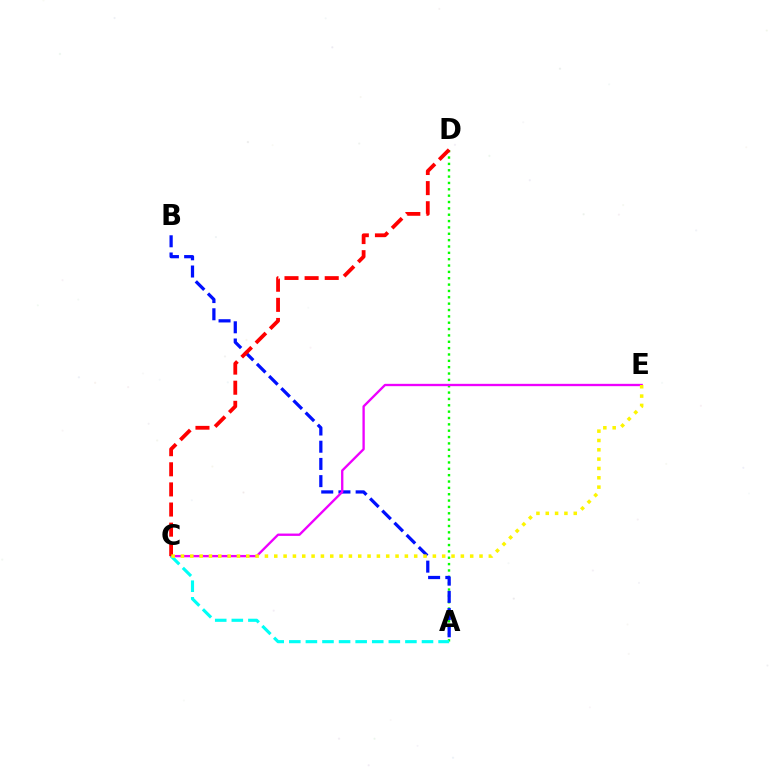{('A', 'D'): [{'color': '#08ff00', 'line_style': 'dotted', 'thickness': 1.73}], ('A', 'B'): [{'color': '#0010ff', 'line_style': 'dashed', 'thickness': 2.34}], ('C', 'E'): [{'color': '#ee00ff', 'line_style': 'solid', 'thickness': 1.68}, {'color': '#fcf500', 'line_style': 'dotted', 'thickness': 2.53}], ('C', 'D'): [{'color': '#ff0000', 'line_style': 'dashed', 'thickness': 2.73}], ('A', 'C'): [{'color': '#00fff6', 'line_style': 'dashed', 'thickness': 2.25}]}